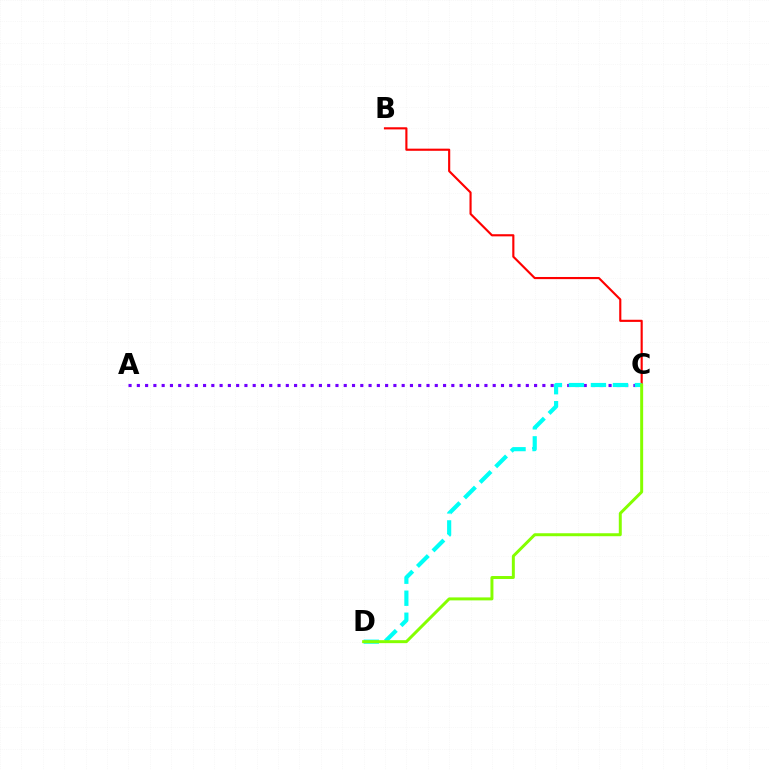{('B', 'C'): [{'color': '#ff0000', 'line_style': 'solid', 'thickness': 1.54}], ('A', 'C'): [{'color': '#7200ff', 'line_style': 'dotted', 'thickness': 2.25}], ('C', 'D'): [{'color': '#00fff6', 'line_style': 'dashed', 'thickness': 2.99}, {'color': '#84ff00', 'line_style': 'solid', 'thickness': 2.14}]}